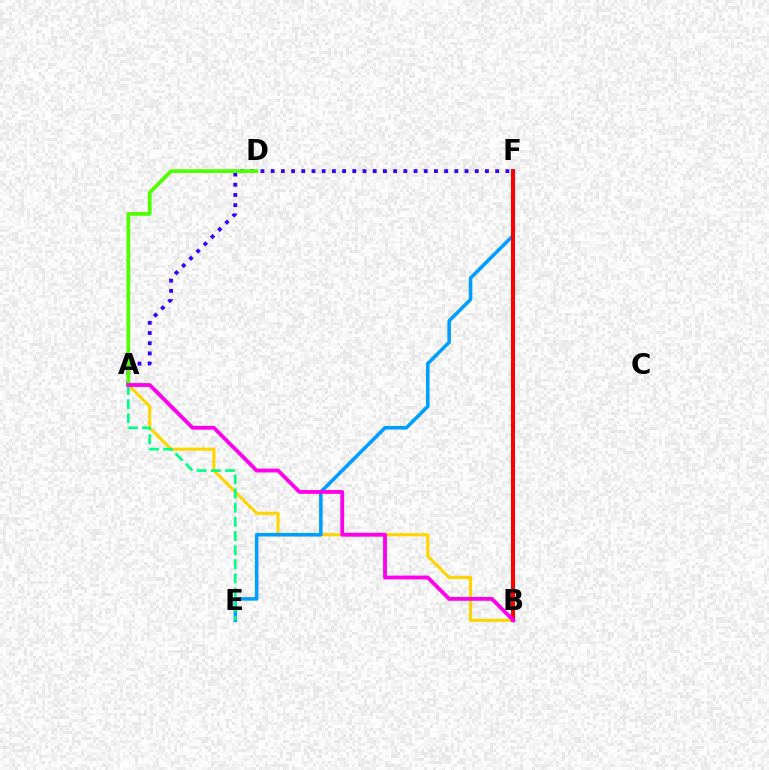{('A', 'B'): [{'color': '#ffd500', 'line_style': 'solid', 'thickness': 2.22}, {'color': '#ff00ed', 'line_style': 'solid', 'thickness': 2.76}], ('E', 'F'): [{'color': '#009eff', 'line_style': 'solid', 'thickness': 2.56}], ('A', 'E'): [{'color': '#00ff86', 'line_style': 'dashed', 'thickness': 1.92}], ('A', 'F'): [{'color': '#3700ff', 'line_style': 'dotted', 'thickness': 2.77}], ('B', 'F'): [{'color': '#ff0000', 'line_style': 'solid', 'thickness': 2.89}], ('A', 'D'): [{'color': '#4fff00', 'line_style': 'solid', 'thickness': 2.67}]}